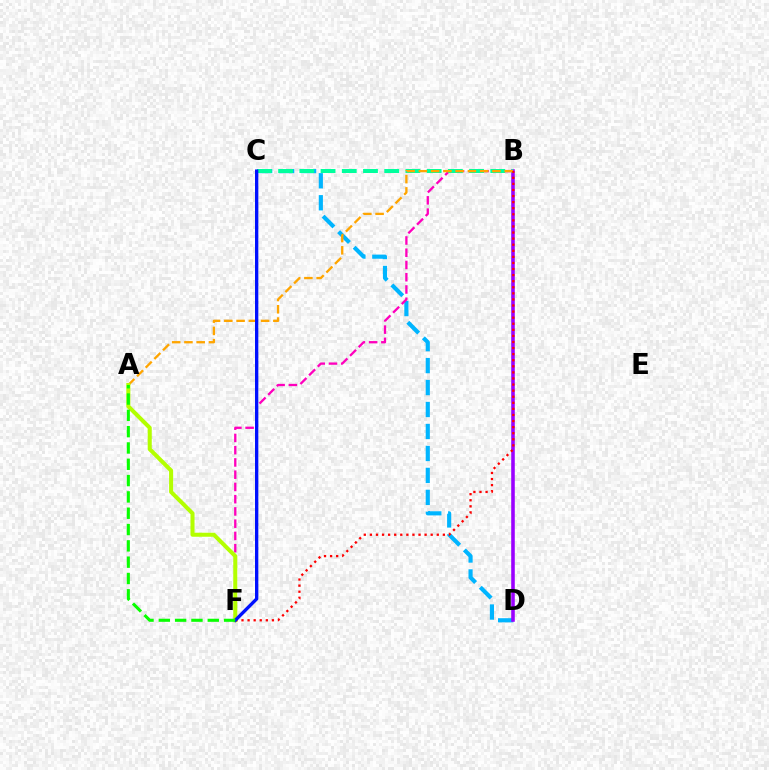{('C', 'D'): [{'color': '#00b5ff', 'line_style': 'dashed', 'thickness': 2.98}], ('B', 'D'): [{'color': '#9b00ff', 'line_style': 'solid', 'thickness': 2.57}], ('B', 'F'): [{'color': '#ff00bd', 'line_style': 'dashed', 'thickness': 1.66}, {'color': '#ff0000', 'line_style': 'dotted', 'thickness': 1.65}], ('B', 'C'): [{'color': '#00ff9d', 'line_style': 'dashed', 'thickness': 2.88}], ('A', 'B'): [{'color': '#ffa500', 'line_style': 'dashed', 'thickness': 1.67}], ('A', 'F'): [{'color': '#b3ff00', 'line_style': 'solid', 'thickness': 2.91}, {'color': '#08ff00', 'line_style': 'dashed', 'thickness': 2.22}], ('C', 'F'): [{'color': '#0010ff', 'line_style': 'solid', 'thickness': 2.39}]}